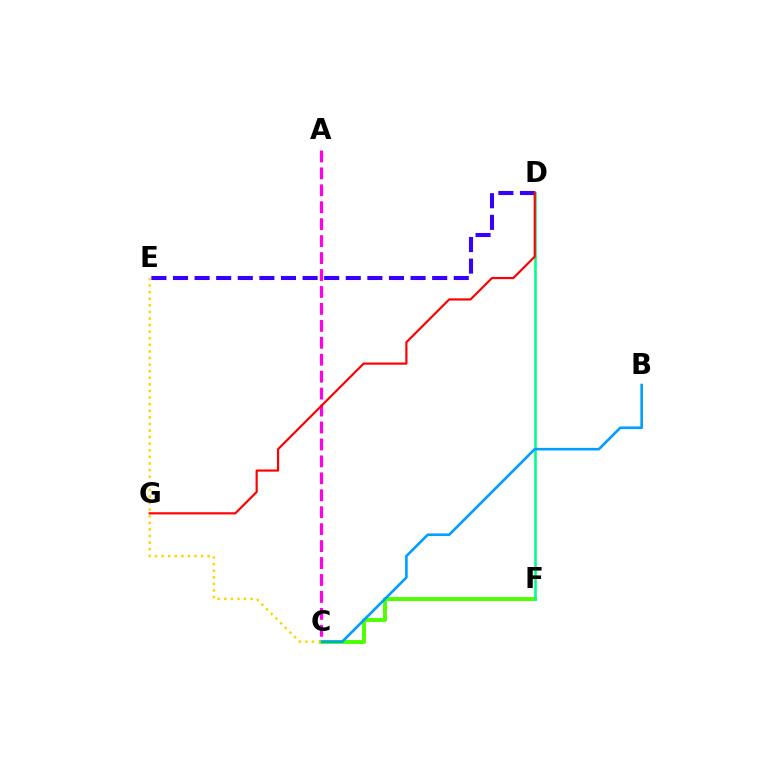{('C', 'F'): [{'color': '#4fff00', 'line_style': 'solid', 'thickness': 2.84}], ('D', 'E'): [{'color': '#3700ff', 'line_style': 'dashed', 'thickness': 2.93}], ('D', 'F'): [{'color': '#00ff86', 'line_style': 'solid', 'thickness': 1.87}], ('A', 'C'): [{'color': '#ff00ed', 'line_style': 'dashed', 'thickness': 2.3}], ('B', 'C'): [{'color': '#009eff', 'line_style': 'solid', 'thickness': 1.88}], ('D', 'G'): [{'color': '#ff0000', 'line_style': 'solid', 'thickness': 1.57}], ('C', 'E'): [{'color': '#ffd500', 'line_style': 'dotted', 'thickness': 1.79}]}